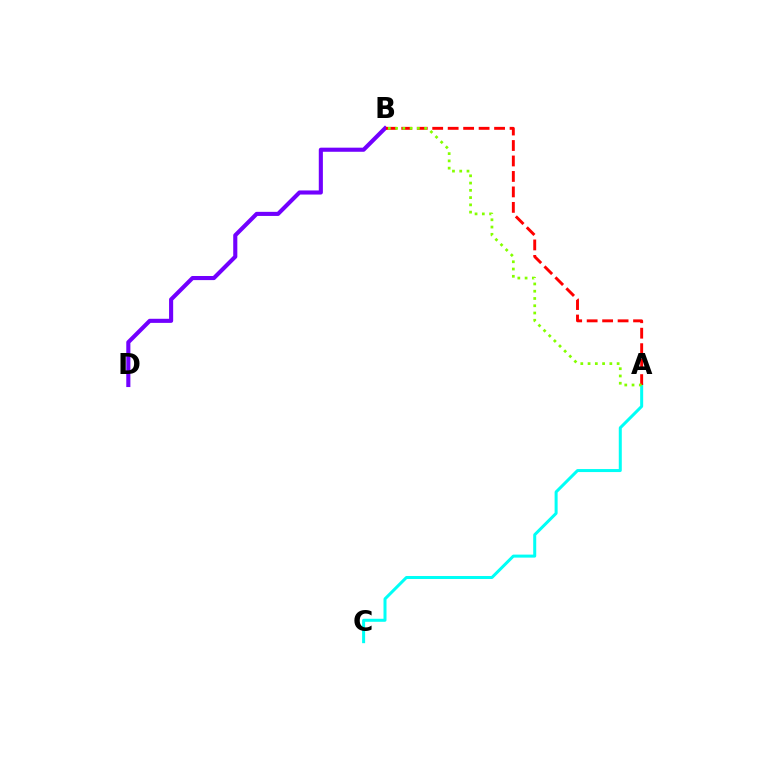{('A', 'C'): [{'color': '#00fff6', 'line_style': 'solid', 'thickness': 2.17}], ('B', 'D'): [{'color': '#7200ff', 'line_style': 'solid', 'thickness': 2.95}], ('A', 'B'): [{'color': '#ff0000', 'line_style': 'dashed', 'thickness': 2.1}, {'color': '#84ff00', 'line_style': 'dotted', 'thickness': 1.97}]}